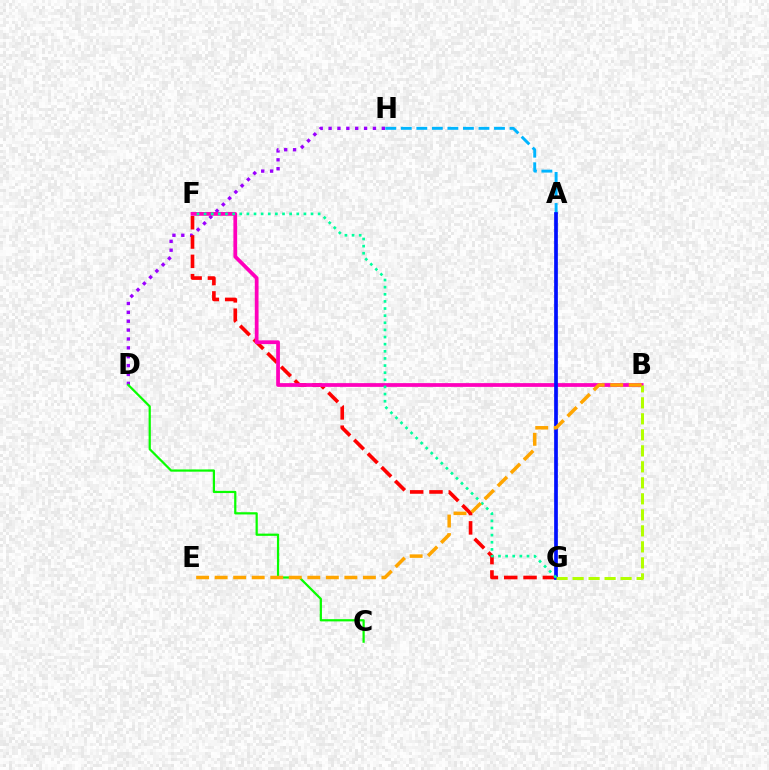{('D', 'H'): [{'color': '#9b00ff', 'line_style': 'dotted', 'thickness': 2.41}], ('F', 'G'): [{'color': '#ff0000', 'line_style': 'dashed', 'thickness': 2.62}, {'color': '#00ff9d', 'line_style': 'dotted', 'thickness': 1.94}], ('A', 'H'): [{'color': '#00b5ff', 'line_style': 'dashed', 'thickness': 2.11}], ('C', 'D'): [{'color': '#08ff00', 'line_style': 'solid', 'thickness': 1.6}], ('B', 'F'): [{'color': '#ff00bd', 'line_style': 'solid', 'thickness': 2.7}], ('A', 'G'): [{'color': '#0010ff', 'line_style': 'solid', 'thickness': 2.67}], ('B', 'G'): [{'color': '#b3ff00', 'line_style': 'dashed', 'thickness': 2.17}], ('B', 'E'): [{'color': '#ffa500', 'line_style': 'dashed', 'thickness': 2.52}]}